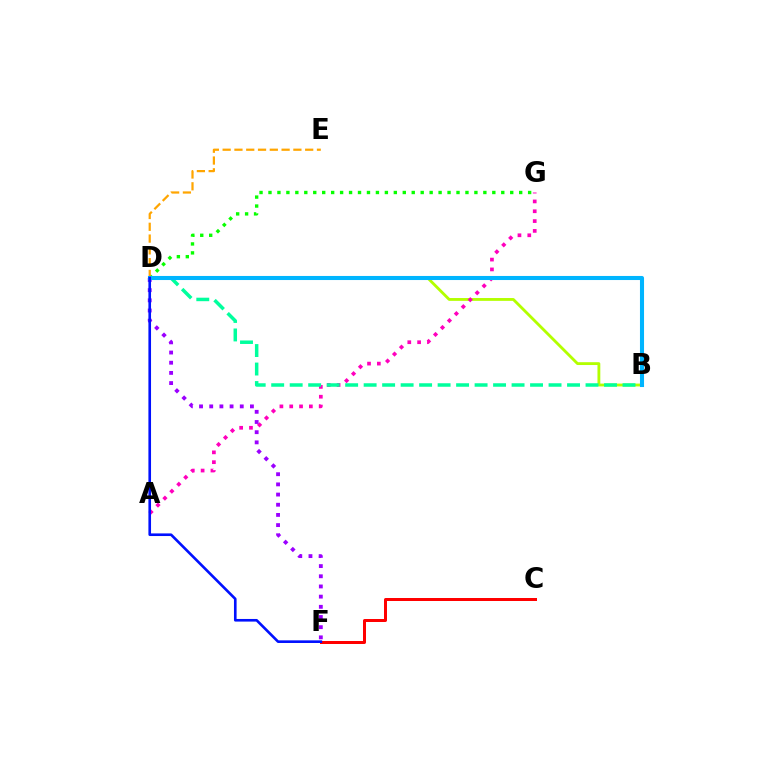{('B', 'D'): [{'color': '#b3ff00', 'line_style': 'solid', 'thickness': 2.04}, {'color': '#00ff9d', 'line_style': 'dashed', 'thickness': 2.51}, {'color': '#00b5ff', 'line_style': 'solid', 'thickness': 2.94}], ('C', 'F'): [{'color': '#ff0000', 'line_style': 'solid', 'thickness': 2.16}], ('A', 'G'): [{'color': '#ff00bd', 'line_style': 'dotted', 'thickness': 2.67}], ('D', 'F'): [{'color': '#9b00ff', 'line_style': 'dotted', 'thickness': 2.77}, {'color': '#0010ff', 'line_style': 'solid', 'thickness': 1.89}], ('D', 'G'): [{'color': '#08ff00', 'line_style': 'dotted', 'thickness': 2.43}], ('D', 'E'): [{'color': '#ffa500', 'line_style': 'dashed', 'thickness': 1.6}]}